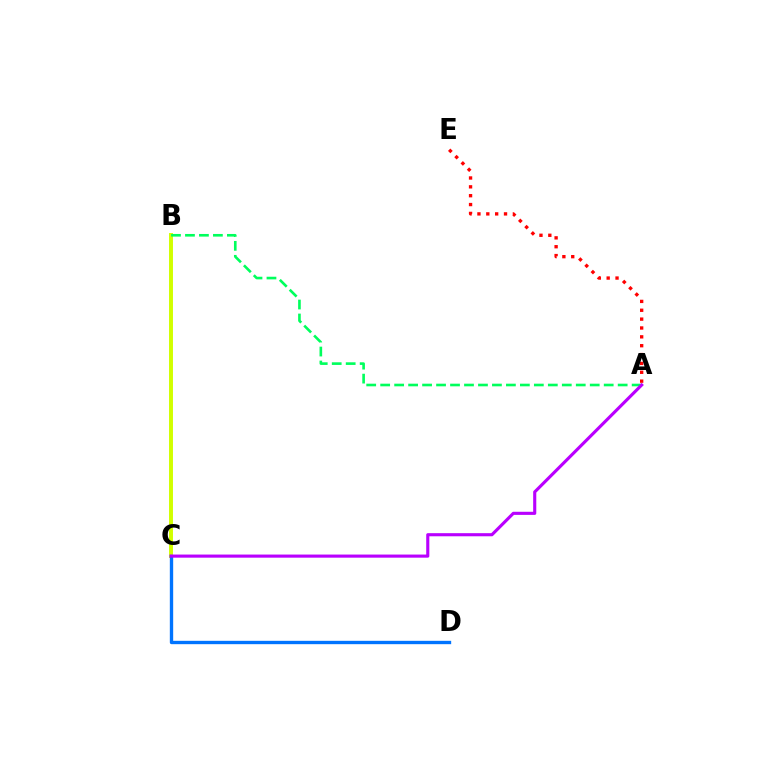{('B', 'C'): [{'color': '#d1ff00', 'line_style': 'solid', 'thickness': 2.84}], ('C', 'D'): [{'color': '#0074ff', 'line_style': 'solid', 'thickness': 2.42}], ('A', 'B'): [{'color': '#00ff5c', 'line_style': 'dashed', 'thickness': 1.9}], ('A', 'E'): [{'color': '#ff0000', 'line_style': 'dotted', 'thickness': 2.41}], ('A', 'C'): [{'color': '#b900ff', 'line_style': 'solid', 'thickness': 2.25}]}